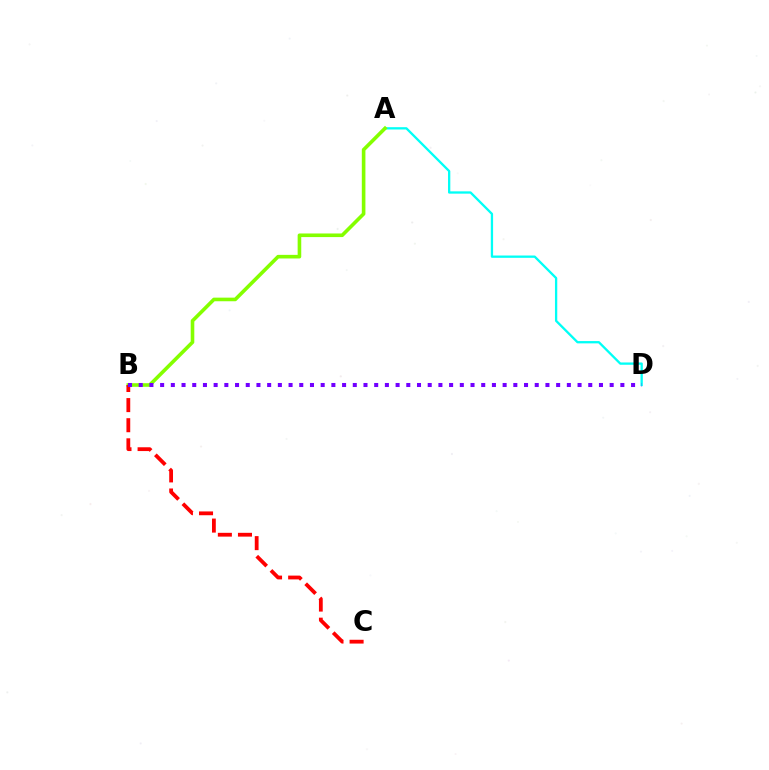{('A', 'D'): [{'color': '#00fff6', 'line_style': 'solid', 'thickness': 1.66}], ('A', 'B'): [{'color': '#84ff00', 'line_style': 'solid', 'thickness': 2.6}], ('B', 'C'): [{'color': '#ff0000', 'line_style': 'dashed', 'thickness': 2.73}], ('B', 'D'): [{'color': '#7200ff', 'line_style': 'dotted', 'thickness': 2.91}]}